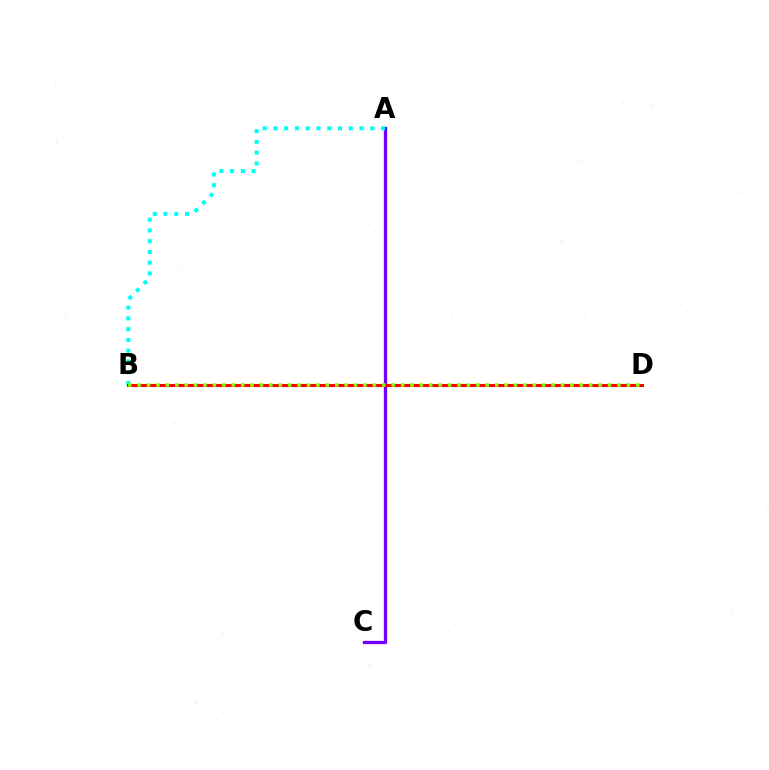{('A', 'C'): [{'color': '#7200ff', 'line_style': 'solid', 'thickness': 2.38}], ('A', 'B'): [{'color': '#00fff6', 'line_style': 'dotted', 'thickness': 2.92}], ('B', 'D'): [{'color': '#ff0000', 'line_style': 'solid', 'thickness': 2.21}, {'color': '#84ff00', 'line_style': 'dotted', 'thickness': 2.56}]}